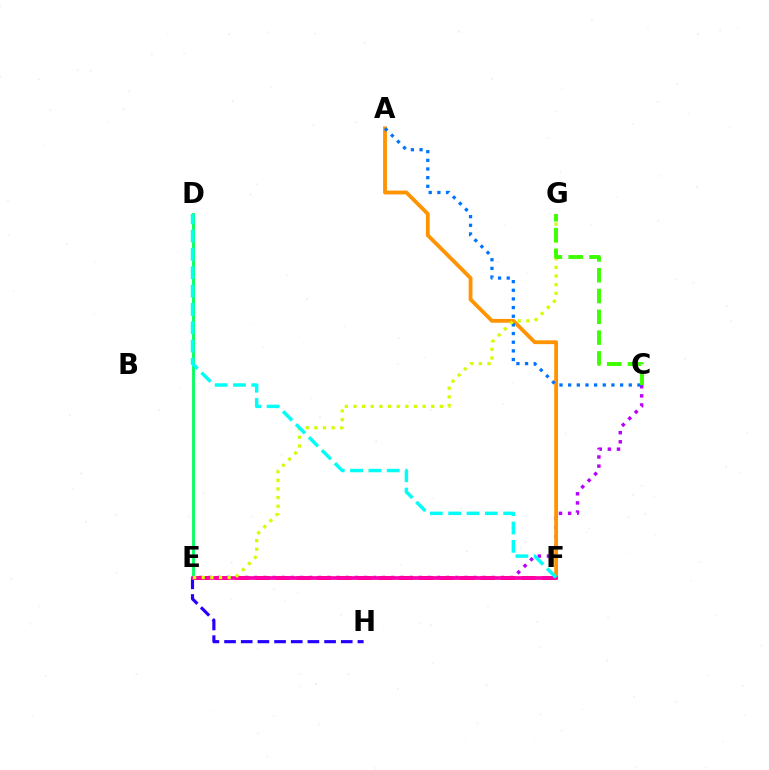{('C', 'E'): [{'color': '#b900ff', 'line_style': 'dotted', 'thickness': 2.48}], ('A', 'F'): [{'color': '#ff9400', 'line_style': 'solid', 'thickness': 2.74}], ('E', 'F'): [{'color': '#ff0000', 'line_style': 'dashed', 'thickness': 2.78}, {'color': '#ff00ac', 'line_style': 'solid', 'thickness': 2.62}], ('A', 'C'): [{'color': '#0074ff', 'line_style': 'dotted', 'thickness': 2.35}], ('E', 'H'): [{'color': '#2500ff', 'line_style': 'dashed', 'thickness': 2.26}], ('D', 'E'): [{'color': '#00ff5c', 'line_style': 'solid', 'thickness': 2.01}], ('E', 'G'): [{'color': '#d1ff00', 'line_style': 'dotted', 'thickness': 2.35}], ('C', 'G'): [{'color': '#3dff00', 'line_style': 'dashed', 'thickness': 2.82}], ('D', 'F'): [{'color': '#00fff6', 'line_style': 'dashed', 'thickness': 2.49}]}